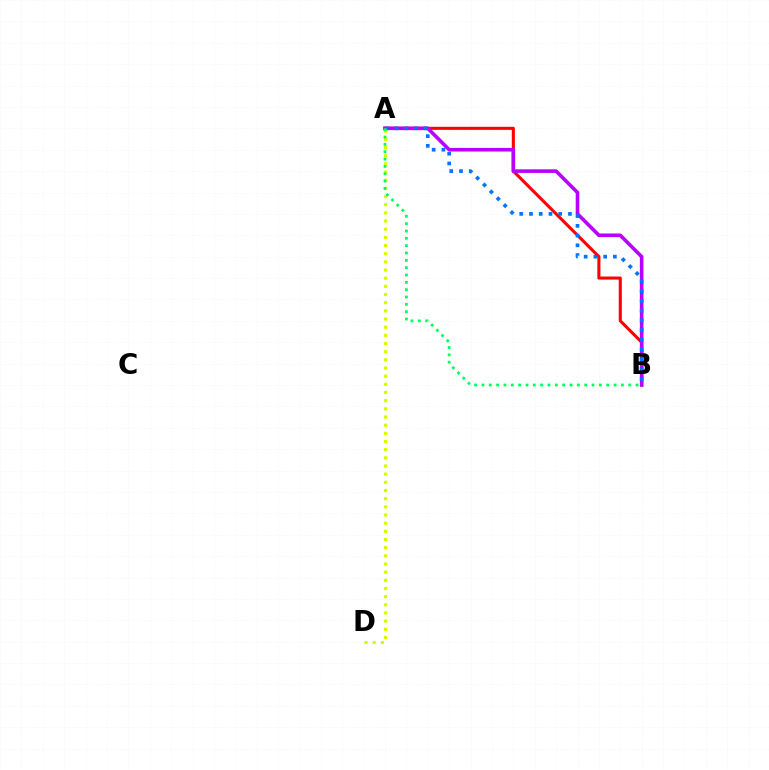{('A', 'B'): [{'color': '#ff0000', 'line_style': 'solid', 'thickness': 2.21}, {'color': '#b900ff', 'line_style': 'solid', 'thickness': 2.6}, {'color': '#0074ff', 'line_style': 'dotted', 'thickness': 2.65}, {'color': '#00ff5c', 'line_style': 'dotted', 'thickness': 1.99}], ('A', 'D'): [{'color': '#d1ff00', 'line_style': 'dotted', 'thickness': 2.22}]}